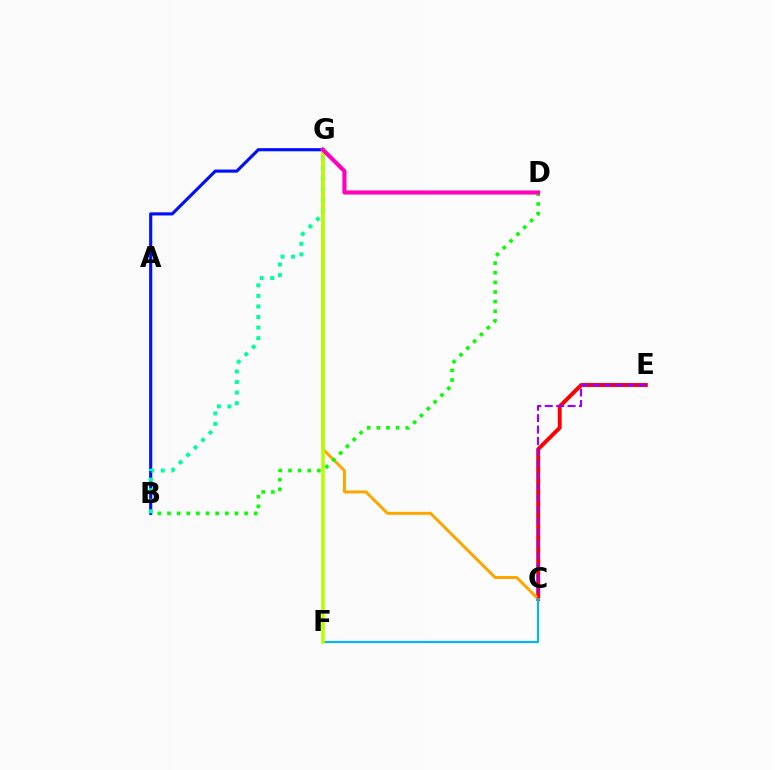{('C', 'E'): [{'color': '#ff0000', 'line_style': 'solid', 'thickness': 2.83}, {'color': '#9b00ff', 'line_style': 'dashed', 'thickness': 1.55}], ('C', 'G'): [{'color': '#ffa500', 'line_style': 'solid', 'thickness': 2.14}], ('B', 'D'): [{'color': '#08ff00', 'line_style': 'dotted', 'thickness': 2.62}], ('B', 'G'): [{'color': '#0010ff', 'line_style': 'solid', 'thickness': 2.25}, {'color': '#00ff9d', 'line_style': 'dotted', 'thickness': 2.87}], ('C', 'F'): [{'color': '#00b5ff', 'line_style': 'solid', 'thickness': 1.53}], ('F', 'G'): [{'color': '#b3ff00', 'line_style': 'solid', 'thickness': 2.52}], ('D', 'G'): [{'color': '#ff00bd', 'line_style': 'solid', 'thickness': 2.95}]}